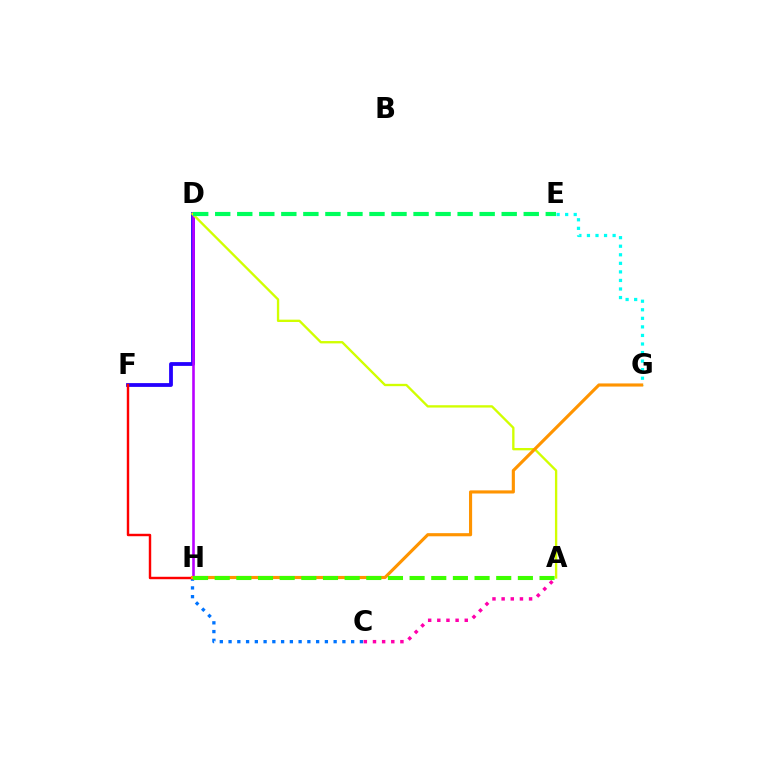{('D', 'F'): [{'color': '#2500ff', 'line_style': 'solid', 'thickness': 2.73}], ('C', 'H'): [{'color': '#0074ff', 'line_style': 'dotted', 'thickness': 2.38}], ('A', 'C'): [{'color': '#ff00ac', 'line_style': 'dotted', 'thickness': 2.49}], ('D', 'H'): [{'color': '#b900ff', 'line_style': 'solid', 'thickness': 1.87}], ('A', 'D'): [{'color': '#d1ff00', 'line_style': 'solid', 'thickness': 1.69}], ('D', 'E'): [{'color': '#00ff5c', 'line_style': 'dashed', 'thickness': 2.99}], ('F', 'H'): [{'color': '#ff0000', 'line_style': 'solid', 'thickness': 1.75}], ('E', 'G'): [{'color': '#00fff6', 'line_style': 'dotted', 'thickness': 2.32}], ('G', 'H'): [{'color': '#ff9400', 'line_style': 'solid', 'thickness': 2.25}], ('A', 'H'): [{'color': '#3dff00', 'line_style': 'dashed', 'thickness': 2.94}]}